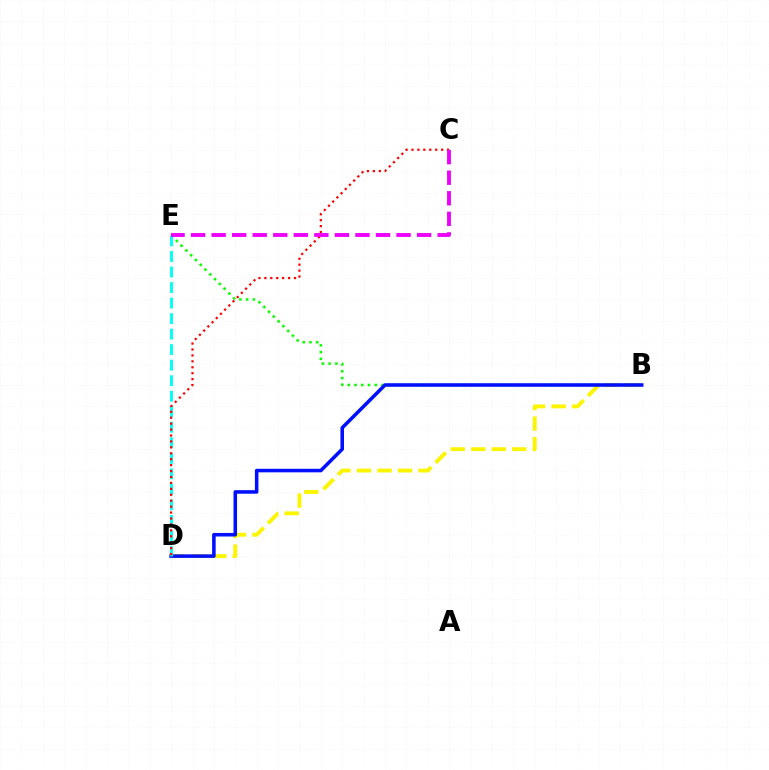{('B', 'D'): [{'color': '#fcf500', 'line_style': 'dashed', 'thickness': 2.79}, {'color': '#0010ff', 'line_style': 'solid', 'thickness': 2.56}], ('B', 'E'): [{'color': '#08ff00', 'line_style': 'dotted', 'thickness': 1.84}], ('D', 'E'): [{'color': '#00fff6', 'line_style': 'dashed', 'thickness': 2.11}], ('C', 'D'): [{'color': '#ff0000', 'line_style': 'dotted', 'thickness': 1.61}], ('C', 'E'): [{'color': '#ee00ff', 'line_style': 'dashed', 'thickness': 2.79}]}